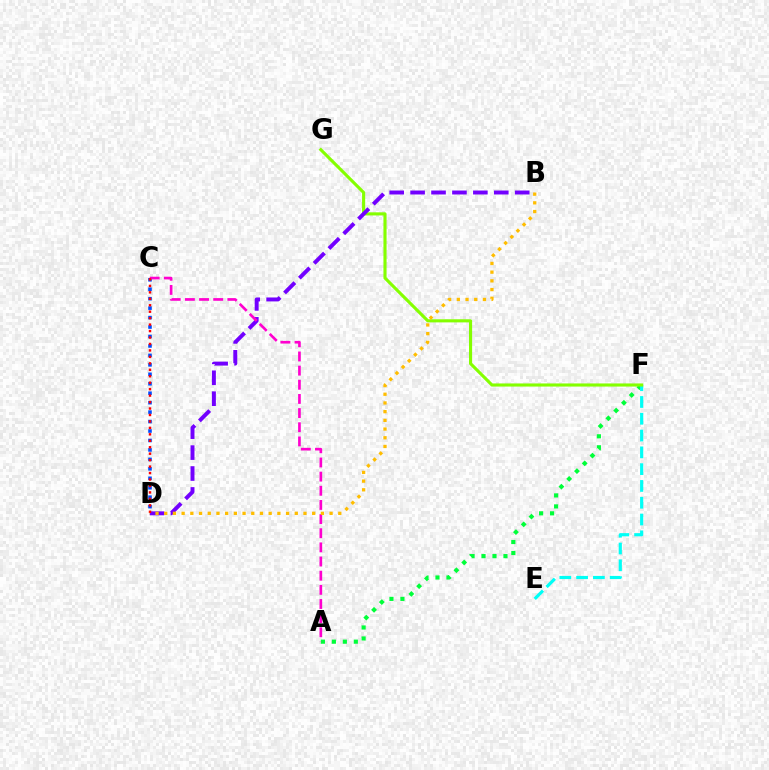{('A', 'F'): [{'color': '#00ff39', 'line_style': 'dotted', 'thickness': 2.98}], ('E', 'F'): [{'color': '#00fff6', 'line_style': 'dashed', 'thickness': 2.28}], ('F', 'G'): [{'color': '#84ff00', 'line_style': 'solid', 'thickness': 2.24}], ('C', 'D'): [{'color': '#004bff', 'line_style': 'dotted', 'thickness': 2.57}, {'color': '#ff0000', 'line_style': 'dotted', 'thickness': 1.75}], ('B', 'D'): [{'color': '#7200ff', 'line_style': 'dashed', 'thickness': 2.84}, {'color': '#ffbd00', 'line_style': 'dotted', 'thickness': 2.36}], ('A', 'C'): [{'color': '#ff00cf', 'line_style': 'dashed', 'thickness': 1.92}]}